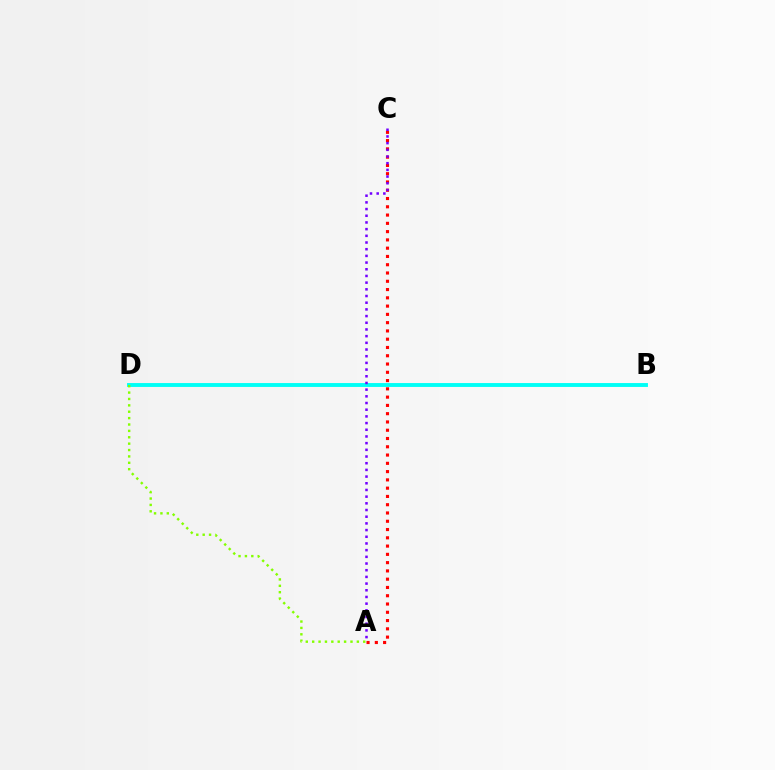{('A', 'C'): [{'color': '#ff0000', 'line_style': 'dotted', 'thickness': 2.25}, {'color': '#7200ff', 'line_style': 'dotted', 'thickness': 1.82}], ('B', 'D'): [{'color': '#00fff6', 'line_style': 'solid', 'thickness': 2.8}], ('A', 'D'): [{'color': '#84ff00', 'line_style': 'dotted', 'thickness': 1.73}]}